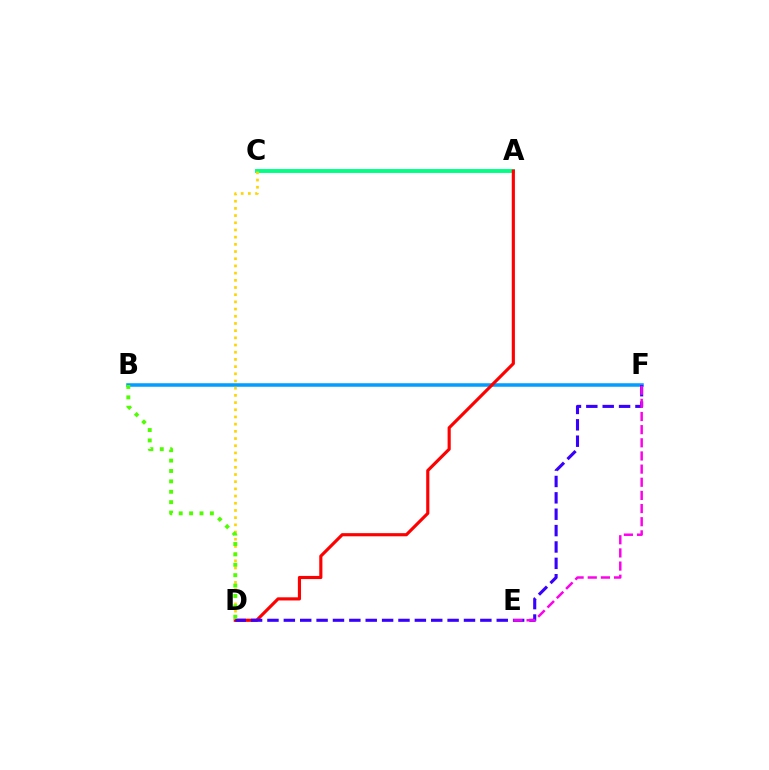{('A', 'C'): [{'color': '#00ff86', 'line_style': 'solid', 'thickness': 2.81}], ('B', 'F'): [{'color': '#009eff', 'line_style': 'solid', 'thickness': 2.54}], ('A', 'D'): [{'color': '#ff0000', 'line_style': 'solid', 'thickness': 2.26}], ('C', 'D'): [{'color': '#ffd500', 'line_style': 'dotted', 'thickness': 1.95}], ('D', 'F'): [{'color': '#3700ff', 'line_style': 'dashed', 'thickness': 2.22}], ('E', 'F'): [{'color': '#ff00ed', 'line_style': 'dashed', 'thickness': 1.79}], ('B', 'D'): [{'color': '#4fff00', 'line_style': 'dotted', 'thickness': 2.82}]}